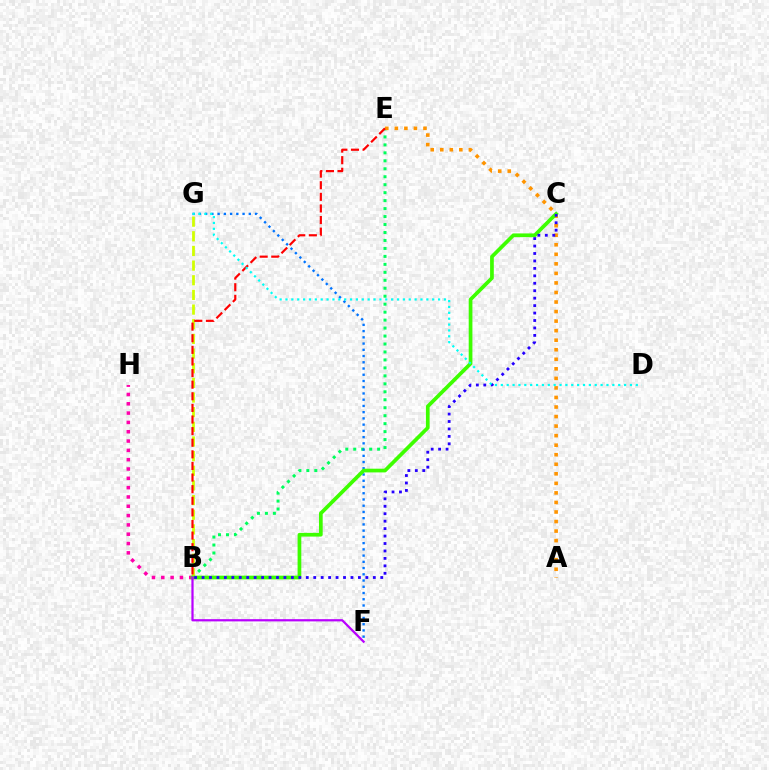{('B', 'E'): [{'color': '#00ff5c', 'line_style': 'dotted', 'thickness': 2.16}, {'color': '#ff0000', 'line_style': 'dashed', 'thickness': 1.58}], ('B', 'H'): [{'color': '#ff00ac', 'line_style': 'dotted', 'thickness': 2.53}], ('F', 'G'): [{'color': '#0074ff', 'line_style': 'dotted', 'thickness': 1.69}], ('B', 'G'): [{'color': '#d1ff00', 'line_style': 'dashed', 'thickness': 1.99}], ('A', 'E'): [{'color': '#ff9400', 'line_style': 'dotted', 'thickness': 2.59}], ('B', 'C'): [{'color': '#3dff00', 'line_style': 'solid', 'thickness': 2.67}, {'color': '#2500ff', 'line_style': 'dotted', 'thickness': 2.02}], ('B', 'F'): [{'color': '#b900ff', 'line_style': 'solid', 'thickness': 1.6}], ('D', 'G'): [{'color': '#00fff6', 'line_style': 'dotted', 'thickness': 1.59}]}